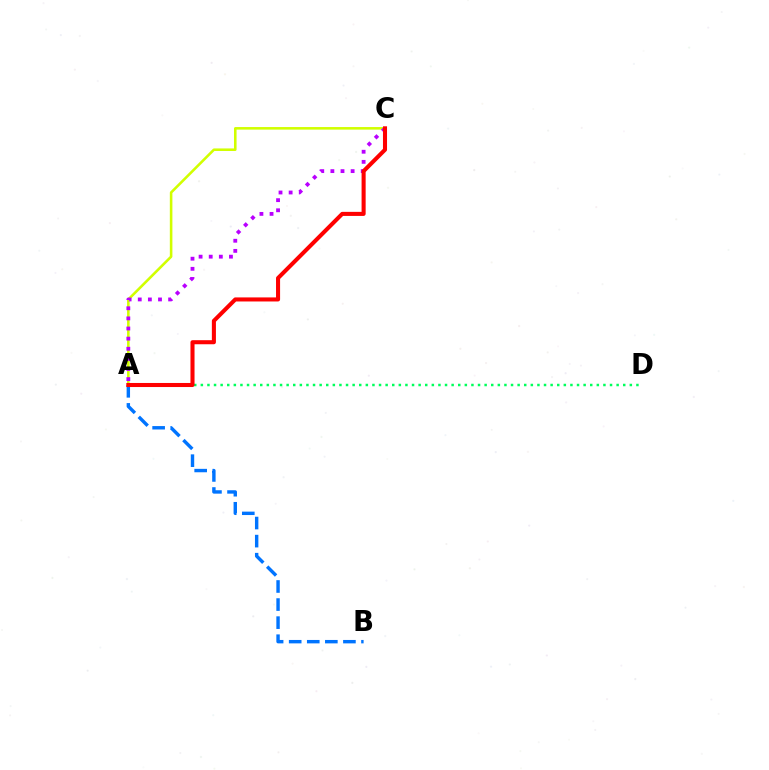{('A', 'C'): [{'color': '#d1ff00', 'line_style': 'solid', 'thickness': 1.85}, {'color': '#b900ff', 'line_style': 'dotted', 'thickness': 2.75}, {'color': '#ff0000', 'line_style': 'solid', 'thickness': 2.93}], ('A', 'B'): [{'color': '#0074ff', 'line_style': 'dashed', 'thickness': 2.46}], ('A', 'D'): [{'color': '#00ff5c', 'line_style': 'dotted', 'thickness': 1.79}]}